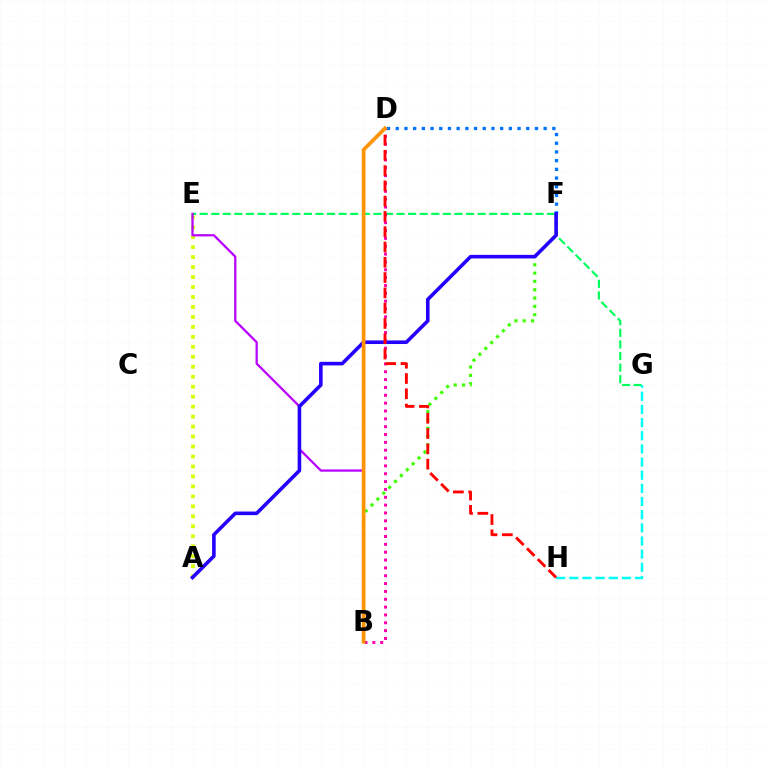{('E', 'G'): [{'color': '#00ff5c', 'line_style': 'dashed', 'thickness': 1.57}], ('B', 'F'): [{'color': '#3dff00', 'line_style': 'dotted', 'thickness': 2.26}], ('D', 'F'): [{'color': '#0074ff', 'line_style': 'dotted', 'thickness': 2.36}], ('A', 'E'): [{'color': '#d1ff00', 'line_style': 'dotted', 'thickness': 2.71}], ('B', 'E'): [{'color': '#b900ff', 'line_style': 'solid', 'thickness': 1.63}], ('A', 'F'): [{'color': '#2500ff', 'line_style': 'solid', 'thickness': 2.59}], ('G', 'H'): [{'color': '#00fff6', 'line_style': 'dashed', 'thickness': 1.79}], ('B', 'D'): [{'color': '#ff00ac', 'line_style': 'dotted', 'thickness': 2.13}, {'color': '#ff9400', 'line_style': 'solid', 'thickness': 2.67}], ('D', 'H'): [{'color': '#ff0000', 'line_style': 'dashed', 'thickness': 2.08}]}